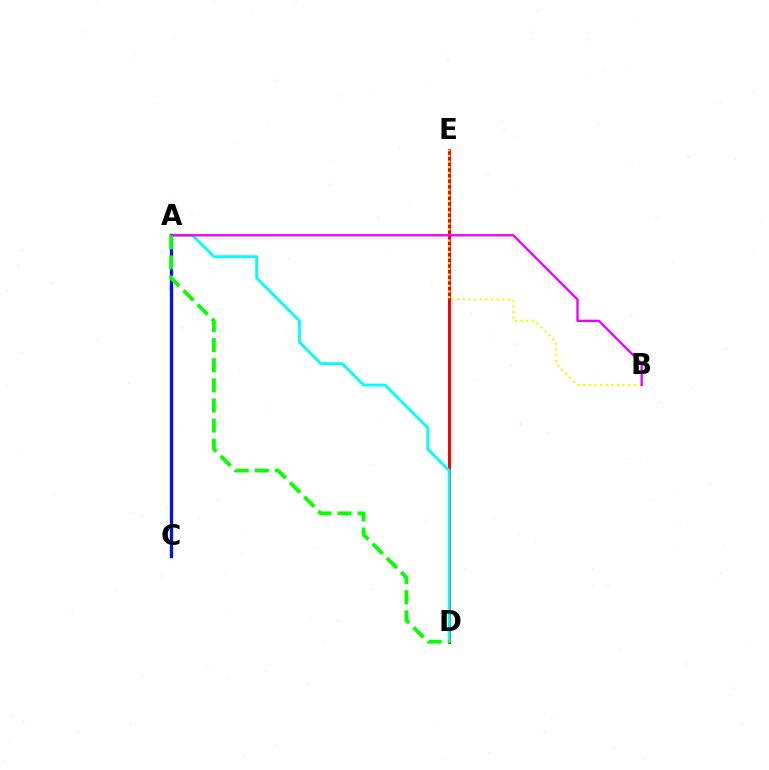{('D', 'E'): [{'color': '#ff0000', 'line_style': 'solid', 'thickness': 2.15}], ('A', 'D'): [{'color': '#00fff6', 'line_style': 'solid', 'thickness': 2.03}, {'color': '#08ff00', 'line_style': 'dashed', 'thickness': 2.73}], ('B', 'E'): [{'color': '#fcf500', 'line_style': 'dotted', 'thickness': 1.54}], ('A', 'C'): [{'color': '#0010ff', 'line_style': 'solid', 'thickness': 2.38}], ('A', 'B'): [{'color': '#ee00ff', 'line_style': 'solid', 'thickness': 1.69}]}